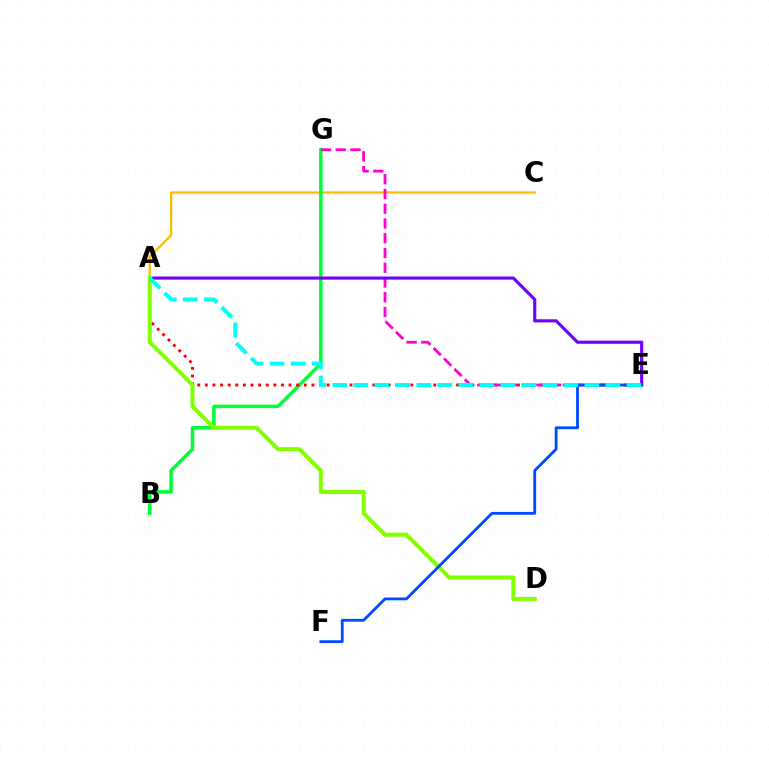{('A', 'C'): [{'color': '#ffbd00', 'line_style': 'solid', 'thickness': 1.66}], ('B', 'G'): [{'color': '#00ff39', 'line_style': 'solid', 'thickness': 2.53}], ('A', 'E'): [{'color': '#ff0000', 'line_style': 'dotted', 'thickness': 2.07}, {'color': '#7200ff', 'line_style': 'solid', 'thickness': 2.26}, {'color': '#00fff6', 'line_style': 'dashed', 'thickness': 2.85}], ('E', 'G'): [{'color': '#ff00cf', 'line_style': 'dashed', 'thickness': 2.0}], ('A', 'D'): [{'color': '#84ff00', 'line_style': 'solid', 'thickness': 2.9}], ('E', 'F'): [{'color': '#004bff', 'line_style': 'solid', 'thickness': 2.03}]}